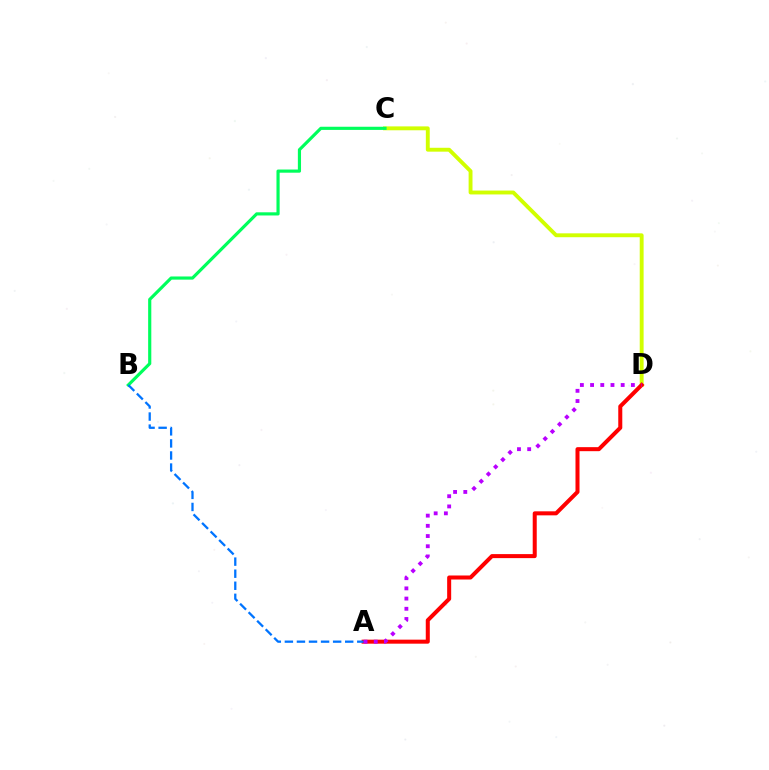{('C', 'D'): [{'color': '#d1ff00', 'line_style': 'solid', 'thickness': 2.8}], ('A', 'D'): [{'color': '#ff0000', 'line_style': 'solid', 'thickness': 2.89}, {'color': '#b900ff', 'line_style': 'dotted', 'thickness': 2.77}], ('B', 'C'): [{'color': '#00ff5c', 'line_style': 'solid', 'thickness': 2.28}], ('A', 'B'): [{'color': '#0074ff', 'line_style': 'dashed', 'thickness': 1.64}]}